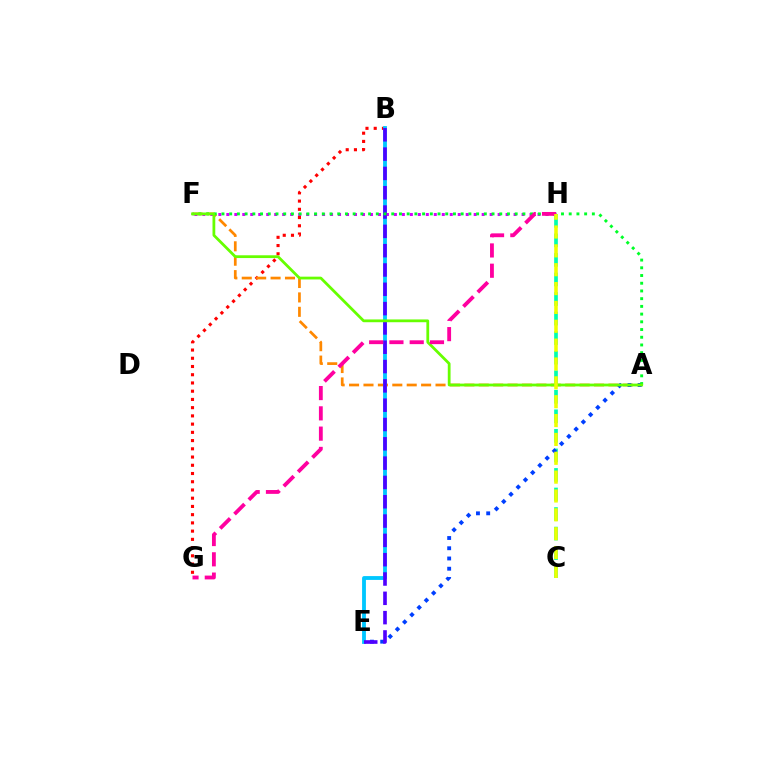{('B', 'G'): [{'color': '#ff0000', 'line_style': 'dotted', 'thickness': 2.24}], ('A', 'F'): [{'color': '#ff8800', 'line_style': 'dashed', 'thickness': 1.96}, {'color': '#00ff27', 'line_style': 'dotted', 'thickness': 2.1}, {'color': '#66ff00', 'line_style': 'solid', 'thickness': 2.0}], ('B', 'E'): [{'color': '#00c7ff', 'line_style': 'solid', 'thickness': 2.75}, {'color': '#4f00ff', 'line_style': 'dashed', 'thickness': 2.62}], ('C', 'H'): [{'color': '#00ffaf', 'line_style': 'dashed', 'thickness': 2.66}, {'color': '#eeff00', 'line_style': 'dashed', 'thickness': 2.56}], ('F', 'H'): [{'color': '#d600ff', 'line_style': 'dotted', 'thickness': 2.17}], ('A', 'E'): [{'color': '#003fff', 'line_style': 'dotted', 'thickness': 2.78}], ('G', 'H'): [{'color': '#ff00a0', 'line_style': 'dashed', 'thickness': 2.75}]}